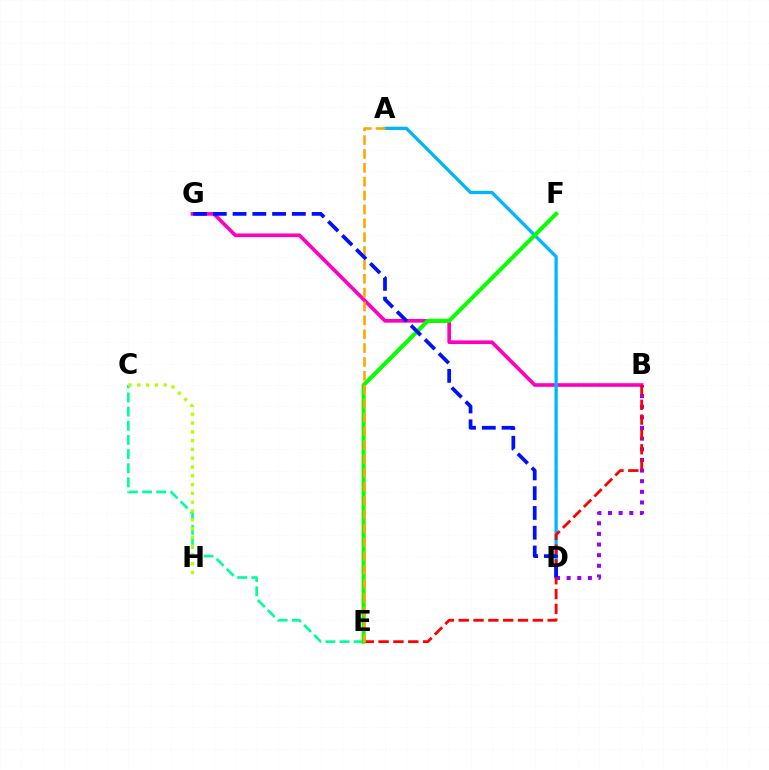{('B', 'G'): [{'color': '#ff00bd', 'line_style': 'solid', 'thickness': 2.63}], ('B', 'D'): [{'color': '#9b00ff', 'line_style': 'dotted', 'thickness': 2.89}], ('C', 'E'): [{'color': '#00ff9d', 'line_style': 'dashed', 'thickness': 1.92}], ('C', 'H'): [{'color': '#b3ff00', 'line_style': 'dotted', 'thickness': 2.39}], ('A', 'D'): [{'color': '#00b5ff', 'line_style': 'solid', 'thickness': 2.37}], ('B', 'E'): [{'color': '#ff0000', 'line_style': 'dashed', 'thickness': 2.01}], ('E', 'F'): [{'color': '#08ff00', 'line_style': 'solid', 'thickness': 2.92}], ('A', 'E'): [{'color': '#ffa500', 'line_style': 'dashed', 'thickness': 1.88}], ('D', 'G'): [{'color': '#0010ff', 'line_style': 'dashed', 'thickness': 2.68}]}